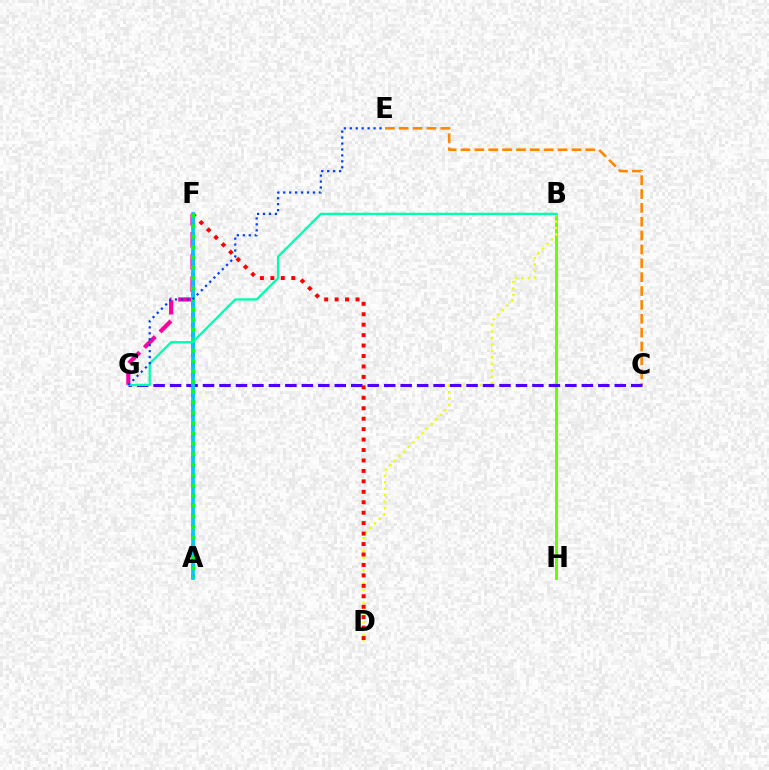{('B', 'H'): [{'color': '#66ff00', 'line_style': 'solid', 'thickness': 2.12}], ('F', 'G'): [{'color': '#ff00a0', 'line_style': 'dashed', 'thickness': 3.0}], ('B', 'D'): [{'color': '#eeff00', 'line_style': 'dotted', 'thickness': 1.76}], ('C', 'E'): [{'color': '#ff8800', 'line_style': 'dashed', 'thickness': 1.88}], ('C', 'G'): [{'color': '#4f00ff', 'line_style': 'dashed', 'thickness': 2.24}], ('A', 'F'): [{'color': '#d600ff', 'line_style': 'dotted', 'thickness': 2.73}, {'color': '#00c7ff', 'line_style': 'solid', 'thickness': 2.66}, {'color': '#00ff27', 'line_style': 'dotted', 'thickness': 2.81}], ('D', 'F'): [{'color': '#ff0000', 'line_style': 'dotted', 'thickness': 2.84}], ('B', 'G'): [{'color': '#00ffaf', 'line_style': 'solid', 'thickness': 1.66}], ('E', 'G'): [{'color': '#003fff', 'line_style': 'dotted', 'thickness': 1.61}]}